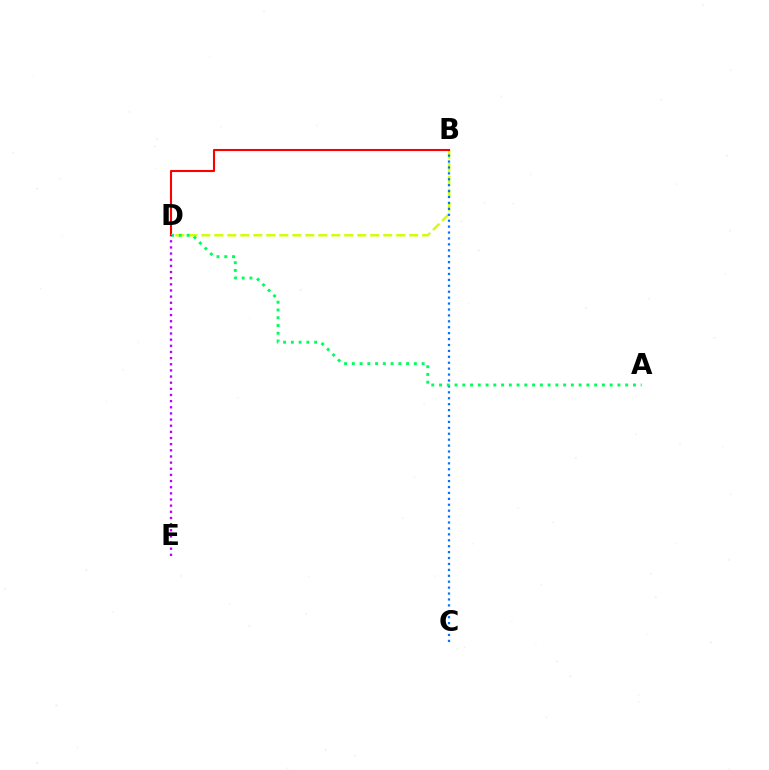{('B', 'D'): [{'color': '#d1ff00', 'line_style': 'dashed', 'thickness': 1.76}, {'color': '#ff0000', 'line_style': 'solid', 'thickness': 1.51}], ('B', 'C'): [{'color': '#0074ff', 'line_style': 'dotted', 'thickness': 1.61}], ('A', 'D'): [{'color': '#00ff5c', 'line_style': 'dotted', 'thickness': 2.11}], ('D', 'E'): [{'color': '#b900ff', 'line_style': 'dotted', 'thickness': 1.67}]}